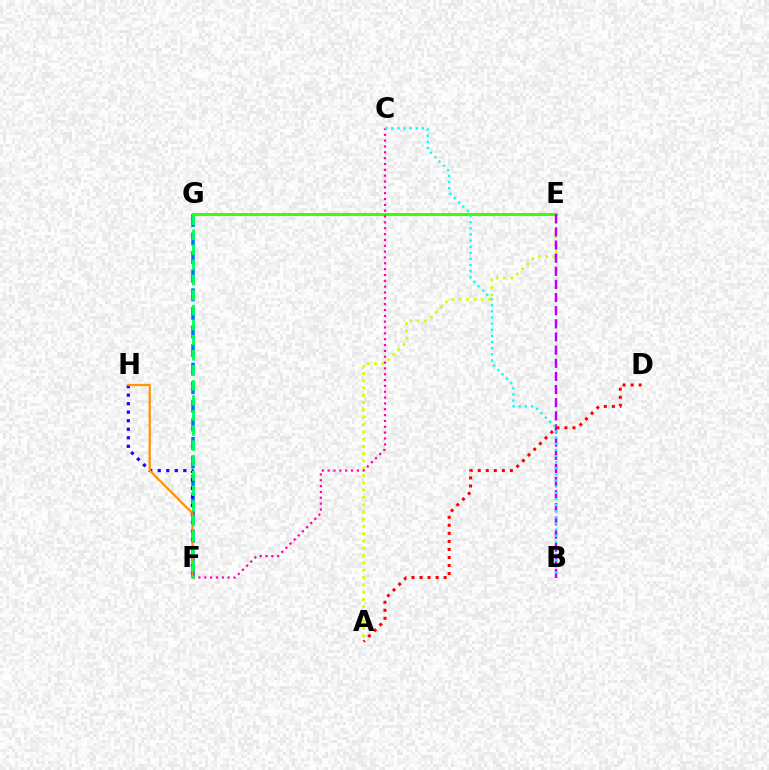{('A', 'E'): [{'color': '#d1ff00', 'line_style': 'dotted', 'thickness': 1.98}], ('F', 'G'): [{'color': '#0074ff', 'line_style': 'dashed', 'thickness': 2.52}, {'color': '#00ff5c', 'line_style': 'dashed', 'thickness': 2.05}], ('E', 'G'): [{'color': '#3dff00', 'line_style': 'solid', 'thickness': 2.14}], ('F', 'H'): [{'color': '#2500ff', 'line_style': 'dotted', 'thickness': 2.32}, {'color': '#ff9400', 'line_style': 'solid', 'thickness': 1.61}], ('B', 'E'): [{'color': '#b900ff', 'line_style': 'dashed', 'thickness': 1.78}], ('C', 'F'): [{'color': '#ff00ac', 'line_style': 'dotted', 'thickness': 1.59}], ('A', 'D'): [{'color': '#ff0000', 'line_style': 'dotted', 'thickness': 2.18}], ('B', 'C'): [{'color': '#00fff6', 'line_style': 'dotted', 'thickness': 1.66}]}